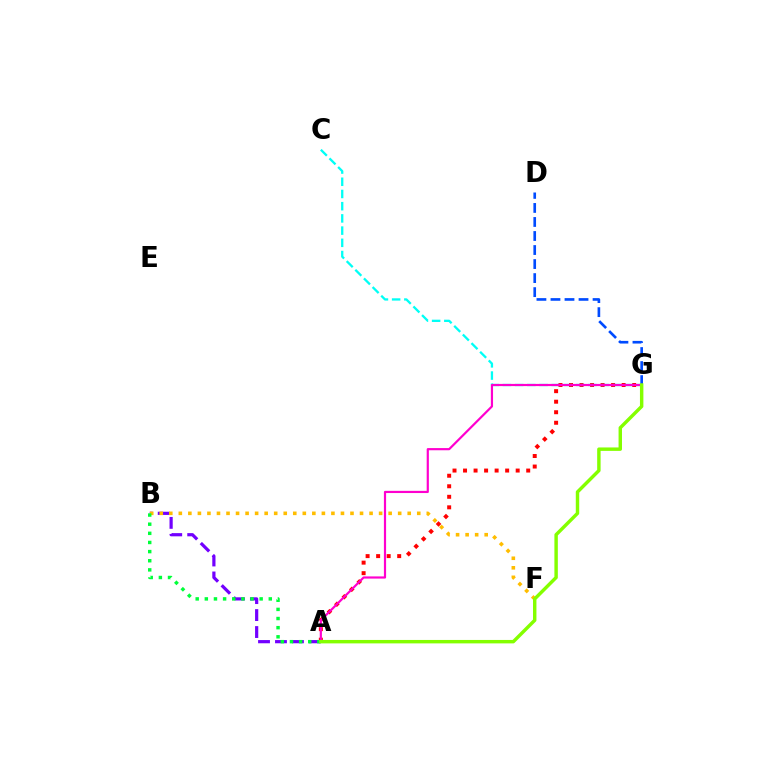{('A', 'G'): [{'color': '#ff0000', 'line_style': 'dotted', 'thickness': 2.86}, {'color': '#ff00cf', 'line_style': 'solid', 'thickness': 1.57}, {'color': '#84ff00', 'line_style': 'solid', 'thickness': 2.47}], ('A', 'B'): [{'color': '#7200ff', 'line_style': 'dashed', 'thickness': 2.3}, {'color': '#00ff39', 'line_style': 'dotted', 'thickness': 2.48}], ('B', 'F'): [{'color': '#ffbd00', 'line_style': 'dotted', 'thickness': 2.59}], ('C', 'G'): [{'color': '#00fff6', 'line_style': 'dashed', 'thickness': 1.66}], ('D', 'G'): [{'color': '#004bff', 'line_style': 'dashed', 'thickness': 1.91}]}